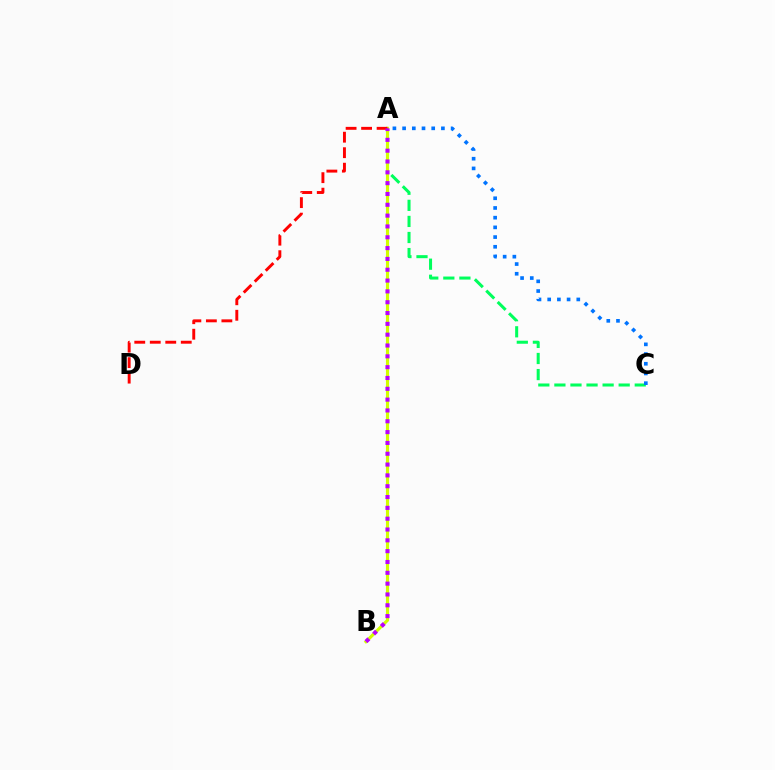{('A', 'C'): [{'color': '#00ff5c', 'line_style': 'dashed', 'thickness': 2.18}, {'color': '#0074ff', 'line_style': 'dotted', 'thickness': 2.64}], ('A', 'B'): [{'color': '#d1ff00', 'line_style': 'solid', 'thickness': 2.25}, {'color': '#b900ff', 'line_style': 'dotted', 'thickness': 2.94}], ('A', 'D'): [{'color': '#ff0000', 'line_style': 'dashed', 'thickness': 2.11}]}